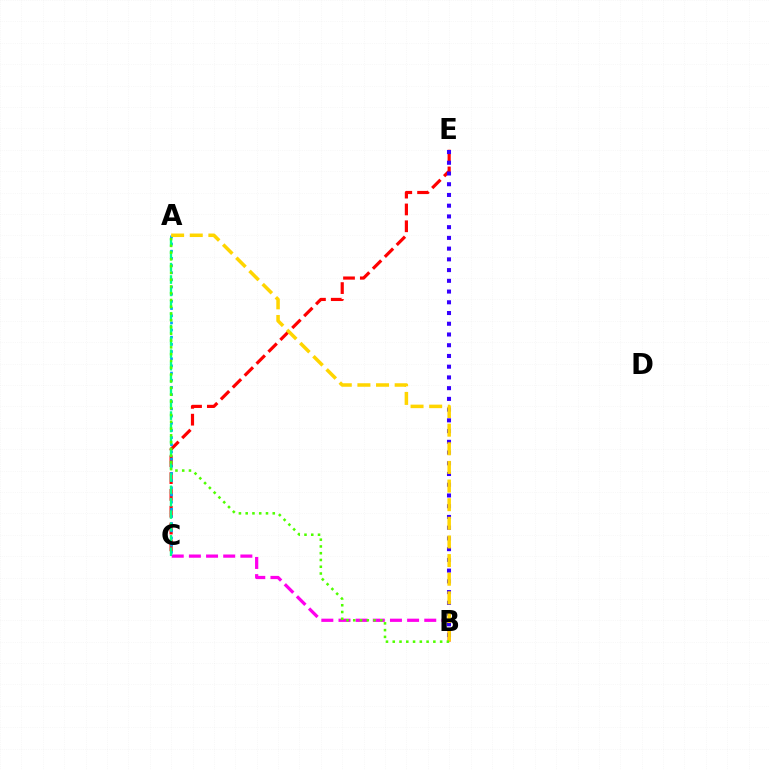{('B', 'C'): [{'color': '#ff00ed', 'line_style': 'dashed', 'thickness': 2.33}], ('C', 'E'): [{'color': '#ff0000', 'line_style': 'dashed', 'thickness': 2.29}], ('A', 'C'): [{'color': '#009eff', 'line_style': 'dotted', 'thickness': 1.95}, {'color': '#00ff86', 'line_style': 'dashed', 'thickness': 1.68}], ('B', 'E'): [{'color': '#3700ff', 'line_style': 'dotted', 'thickness': 2.92}], ('A', 'B'): [{'color': '#ffd500', 'line_style': 'dashed', 'thickness': 2.53}, {'color': '#4fff00', 'line_style': 'dotted', 'thickness': 1.84}]}